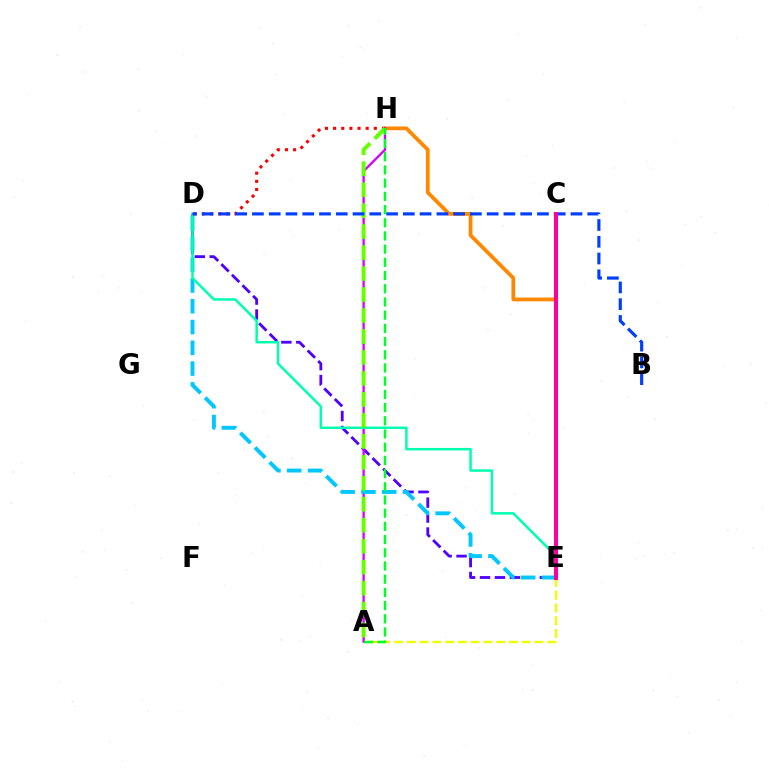{('A', 'E'): [{'color': '#eeff00', 'line_style': 'dashed', 'thickness': 1.73}], ('D', 'E'): [{'color': '#4f00ff', 'line_style': 'dashed', 'thickness': 2.03}, {'color': '#00c7ff', 'line_style': 'dashed', 'thickness': 2.82}, {'color': '#00ffaf', 'line_style': 'solid', 'thickness': 1.8}], ('E', 'H'): [{'color': '#ff8800', 'line_style': 'solid', 'thickness': 2.71}], ('A', 'H'): [{'color': '#d600ff', 'line_style': 'solid', 'thickness': 1.66}, {'color': '#66ff00', 'line_style': 'dashed', 'thickness': 2.85}, {'color': '#00ff27', 'line_style': 'dashed', 'thickness': 1.79}], ('D', 'H'): [{'color': '#ff0000', 'line_style': 'dotted', 'thickness': 2.21}], ('B', 'D'): [{'color': '#003fff', 'line_style': 'dashed', 'thickness': 2.28}], ('C', 'E'): [{'color': '#ff00a0', 'line_style': 'solid', 'thickness': 2.93}]}